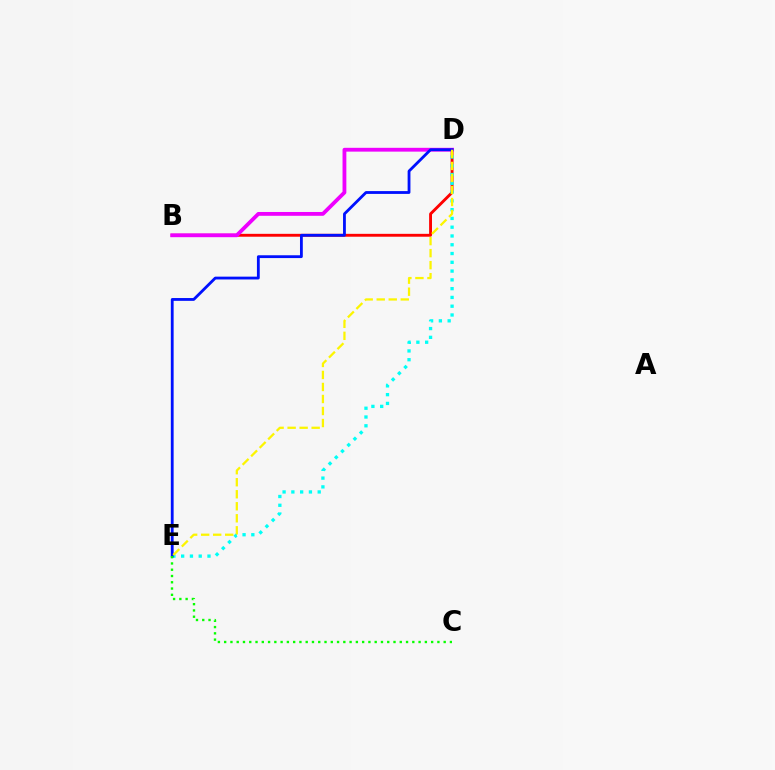{('B', 'D'): [{'color': '#ff0000', 'line_style': 'solid', 'thickness': 2.08}, {'color': '#ee00ff', 'line_style': 'solid', 'thickness': 2.75}], ('D', 'E'): [{'color': '#00fff6', 'line_style': 'dotted', 'thickness': 2.39}, {'color': '#0010ff', 'line_style': 'solid', 'thickness': 2.03}, {'color': '#fcf500', 'line_style': 'dashed', 'thickness': 1.63}], ('C', 'E'): [{'color': '#08ff00', 'line_style': 'dotted', 'thickness': 1.7}]}